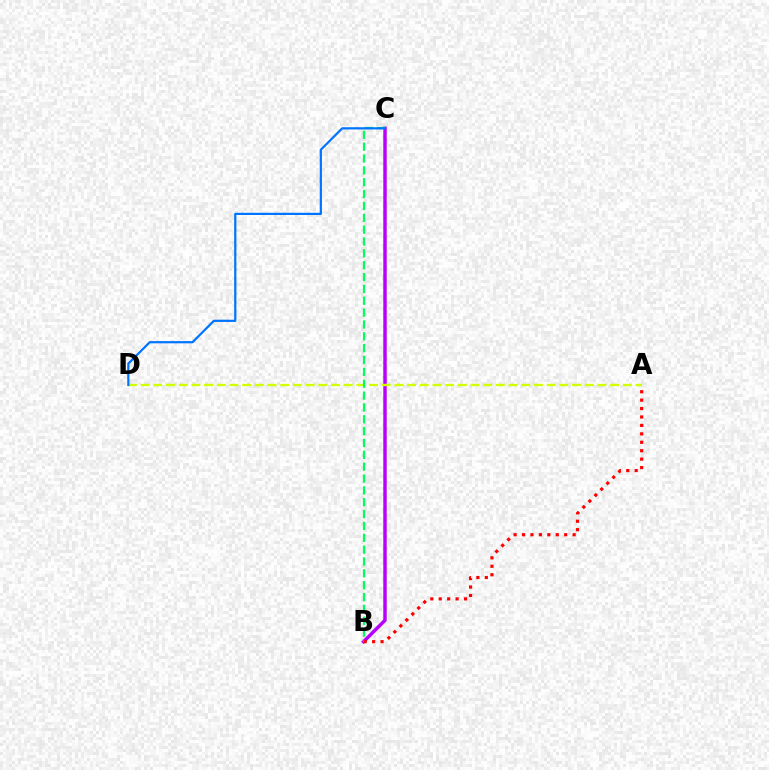{('B', 'C'): [{'color': '#b900ff', 'line_style': 'solid', 'thickness': 2.48}, {'color': '#00ff5c', 'line_style': 'dashed', 'thickness': 1.61}], ('A', 'D'): [{'color': '#d1ff00', 'line_style': 'dashed', 'thickness': 1.72}], ('A', 'B'): [{'color': '#ff0000', 'line_style': 'dotted', 'thickness': 2.29}], ('C', 'D'): [{'color': '#0074ff', 'line_style': 'solid', 'thickness': 1.59}]}